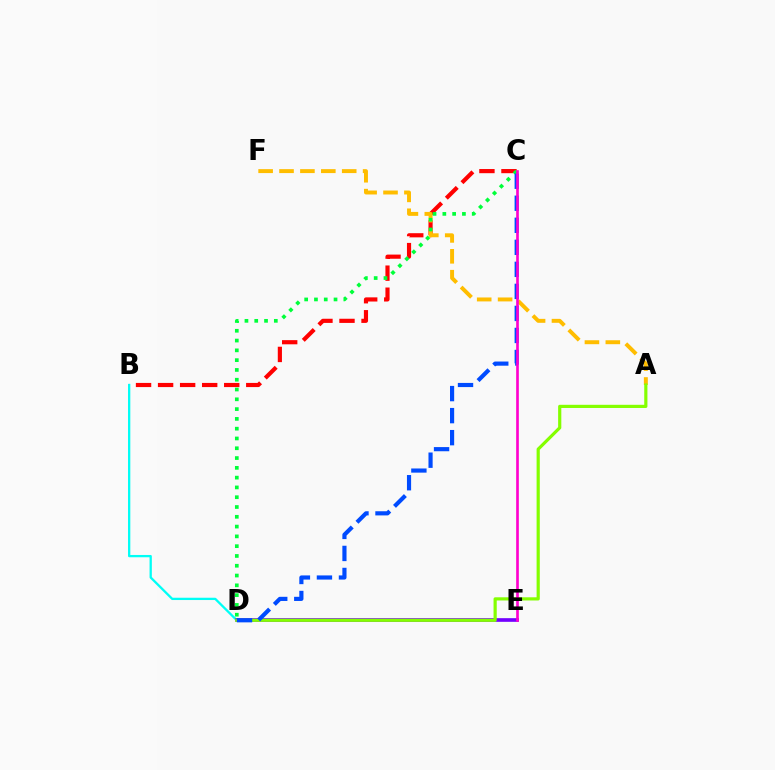{('B', 'C'): [{'color': '#ff0000', 'line_style': 'dashed', 'thickness': 2.99}], ('B', 'D'): [{'color': '#00fff6', 'line_style': 'solid', 'thickness': 1.65}], ('D', 'E'): [{'color': '#7200ff', 'line_style': 'solid', 'thickness': 2.63}], ('A', 'F'): [{'color': '#ffbd00', 'line_style': 'dashed', 'thickness': 2.84}], ('C', 'D'): [{'color': '#00ff39', 'line_style': 'dotted', 'thickness': 2.66}, {'color': '#004bff', 'line_style': 'dashed', 'thickness': 2.99}], ('A', 'D'): [{'color': '#84ff00', 'line_style': 'solid', 'thickness': 2.29}], ('C', 'E'): [{'color': '#ff00cf', 'line_style': 'solid', 'thickness': 1.91}]}